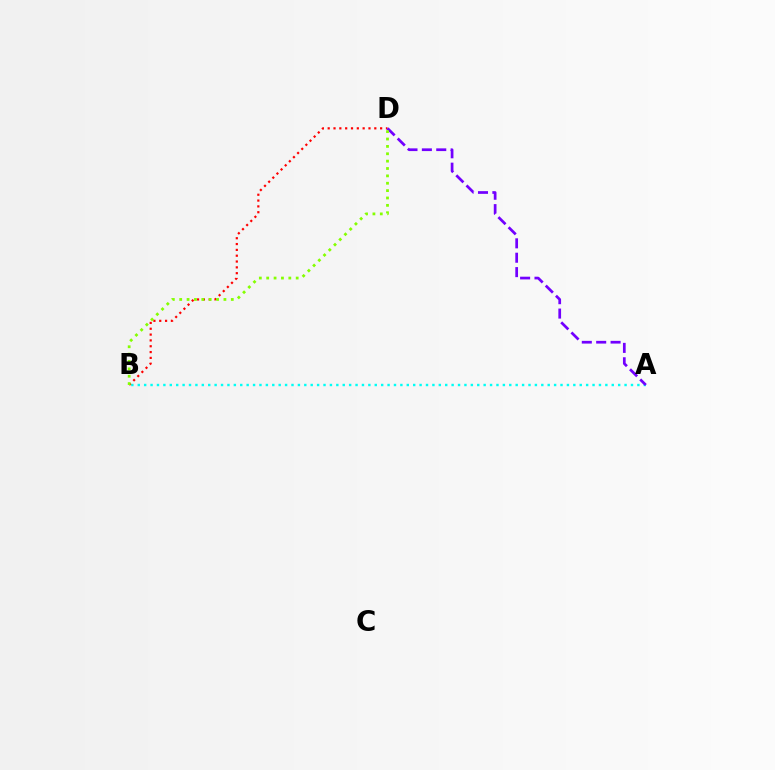{('A', 'B'): [{'color': '#00fff6', 'line_style': 'dotted', 'thickness': 1.74}], ('B', 'D'): [{'color': '#ff0000', 'line_style': 'dotted', 'thickness': 1.58}, {'color': '#84ff00', 'line_style': 'dotted', 'thickness': 2.0}], ('A', 'D'): [{'color': '#7200ff', 'line_style': 'dashed', 'thickness': 1.95}]}